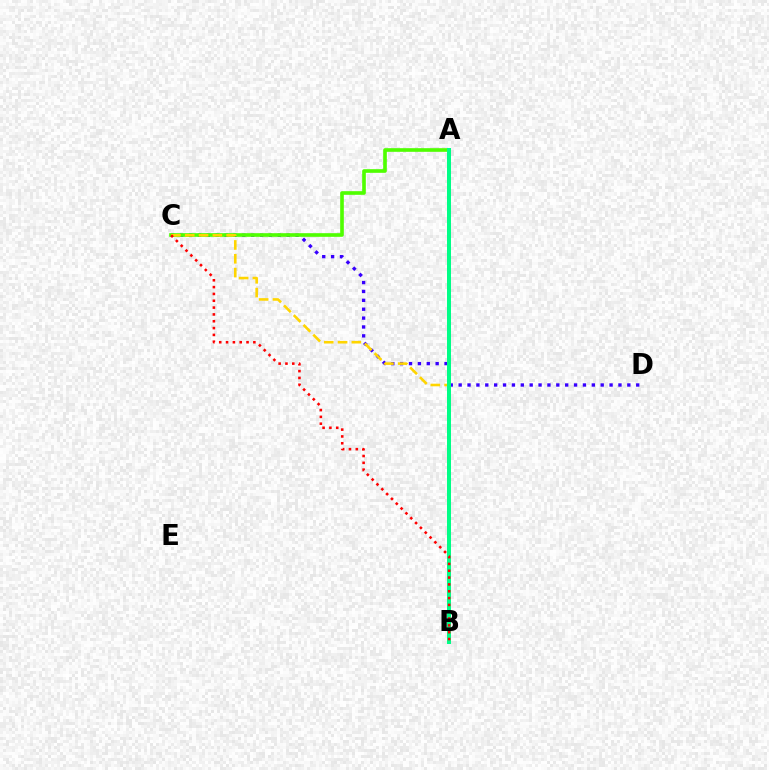{('A', 'B'): [{'color': '#ff00ed', 'line_style': 'dashed', 'thickness': 2.67}, {'color': '#009eff', 'line_style': 'solid', 'thickness': 2.09}, {'color': '#00ff86', 'line_style': 'solid', 'thickness': 2.86}], ('C', 'D'): [{'color': '#3700ff', 'line_style': 'dotted', 'thickness': 2.41}], ('A', 'C'): [{'color': '#4fff00', 'line_style': 'solid', 'thickness': 2.62}], ('B', 'C'): [{'color': '#ffd500', 'line_style': 'dashed', 'thickness': 1.88}, {'color': '#ff0000', 'line_style': 'dotted', 'thickness': 1.85}]}